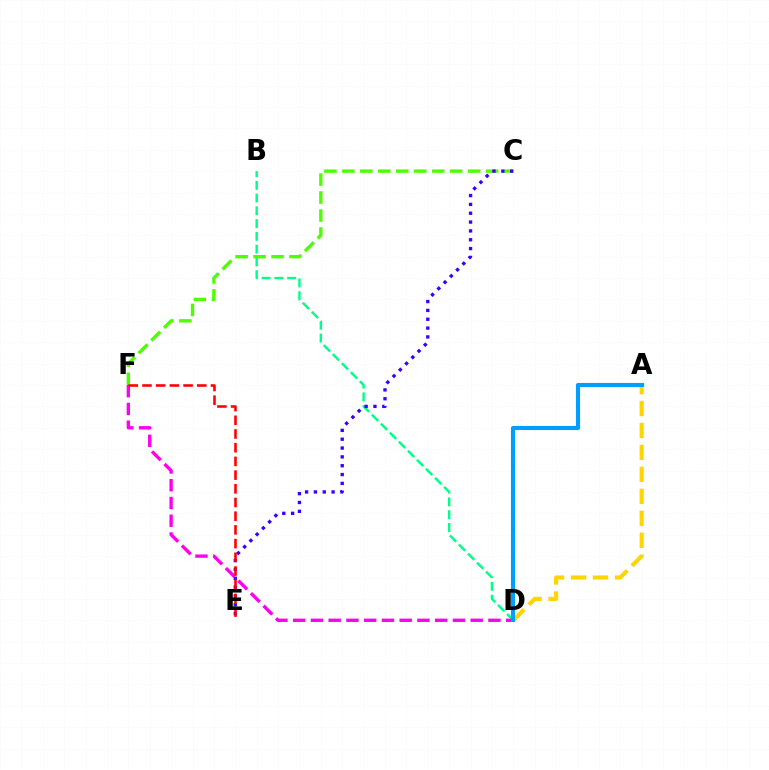{('C', 'F'): [{'color': '#4fff00', 'line_style': 'dashed', 'thickness': 2.44}], ('A', 'D'): [{'color': '#ffd500', 'line_style': 'dashed', 'thickness': 2.98}, {'color': '#009eff', 'line_style': 'solid', 'thickness': 2.96}], ('B', 'D'): [{'color': '#00ff86', 'line_style': 'dashed', 'thickness': 1.73}], ('C', 'E'): [{'color': '#3700ff', 'line_style': 'dotted', 'thickness': 2.4}], ('D', 'F'): [{'color': '#ff00ed', 'line_style': 'dashed', 'thickness': 2.41}], ('E', 'F'): [{'color': '#ff0000', 'line_style': 'dashed', 'thickness': 1.86}]}